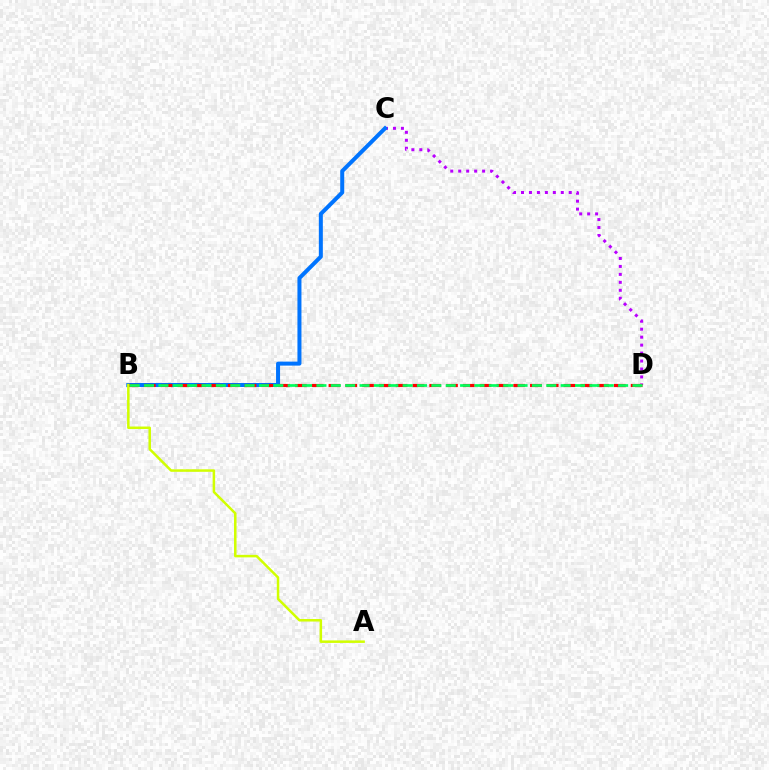{('C', 'D'): [{'color': '#b900ff', 'line_style': 'dotted', 'thickness': 2.16}], ('B', 'C'): [{'color': '#0074ff', 'line_style': 'solid', 'thickness': 2.89}], ('B', 'D'): [{'color': '#ff0000', 'line_style': 'dashed', 'thickness': 2.28}, {'color': '#00ff5c', 'line_style': 'dashed', 'thickness': 1.95}], ('A', 'B'): [{'color': '#d1ff00', 'line_style': 'solid', 'thickness': 1.81}]}